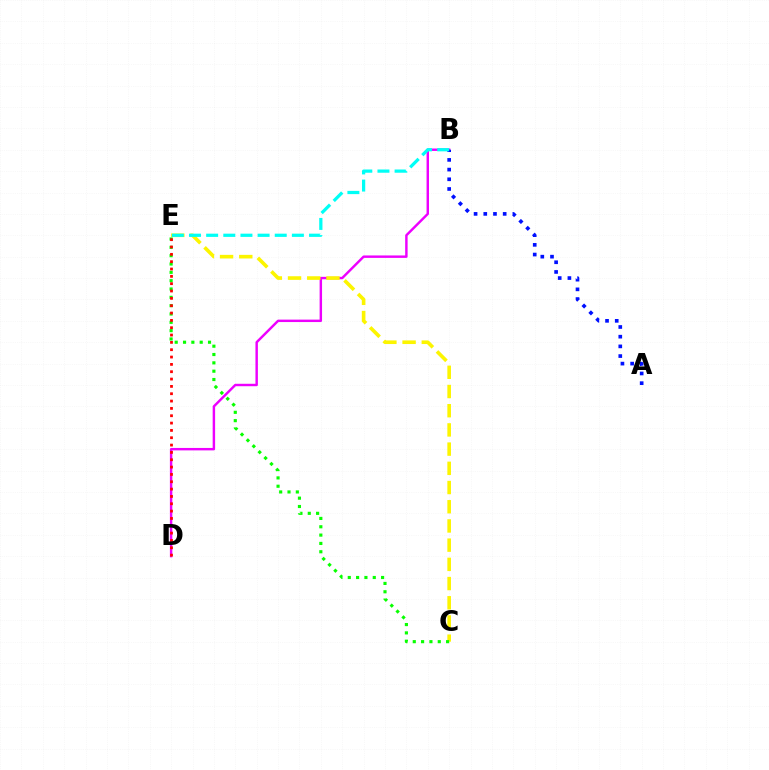{('B', 'D'): [{'color': '#ee00ff', 'line_style': 'solid', 'thickness': 1.76}], ('C', 'E'): [{'color': '#fcf500', 'line_style': 'dashed', 'thickness': 2.61}, {'color': '#08ff00', 'line_style': 'dotted', 'thickness': 2.26}], ('A', 'B'): [{'color': '#0010ff', 'line_style': 'dotted', 'thickness': 2.63}], ('D', 'E'): [{'color': '#ff0000', 'line_style': 'dotted', 'thickness': 1.99}], ('B', 'E'): [{'color': '#00fff6', 'line_style': 'dashed', 'thickness': 2.33}]}